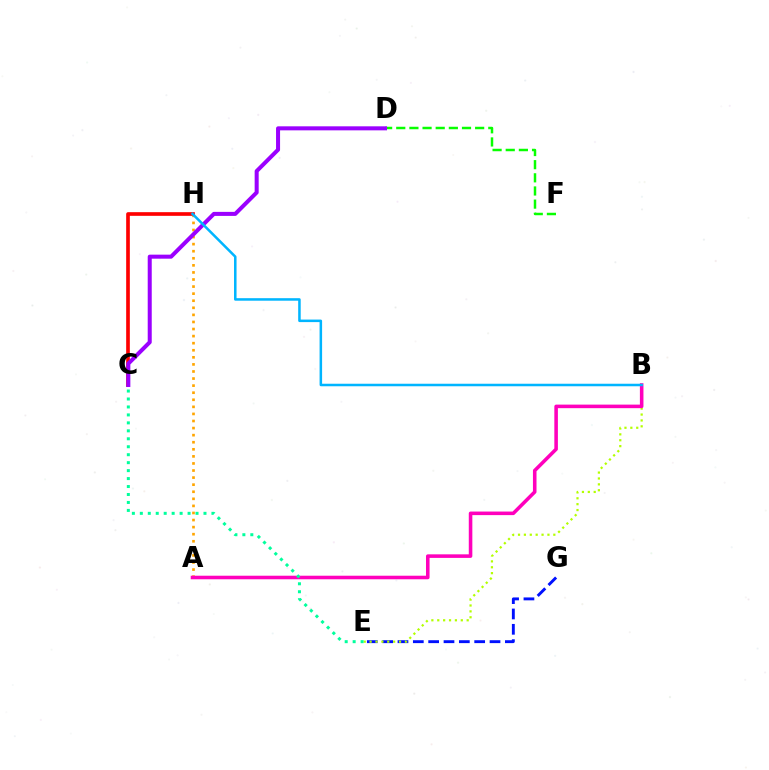{('D', 'F'): [{'color': '#08ff00', 'line_style': 'dashed', 'thickness': 1.79}], ('A', 'H'): [{'color': '#ffa500', 'line_style': 'dotted', 'thickness': 1.92}], ('C', 'H'): [{'color': '#ff0000', 'line_style': 'solid', 'thickness': 2.64}], ('E', 'G'): [{'color': '#0010ff', 'line_style': 'dashed', 'thickness': 2.08}], ('C', 'D'): [{'color': '#9b00ff', 'line_style': 'solid', 'thickness': 2.9}], ('B', 'E'): [{'color': '#b3ff00', 'line_style': 'dotted', 'thickness': 1.6}], ('A', 'B'): [{'color': '#ff00bd', 'line_style': 'solid', 'thickness': 2.56}], ('C', 'E'): [{'color': '#00ff9d', 'line_style': 'dotted', 'thickness': 2.16}], ('B', 'H'): [{'color': '#00b5ff', 'line_style': 'solid', 'thickness': 1.82}]}